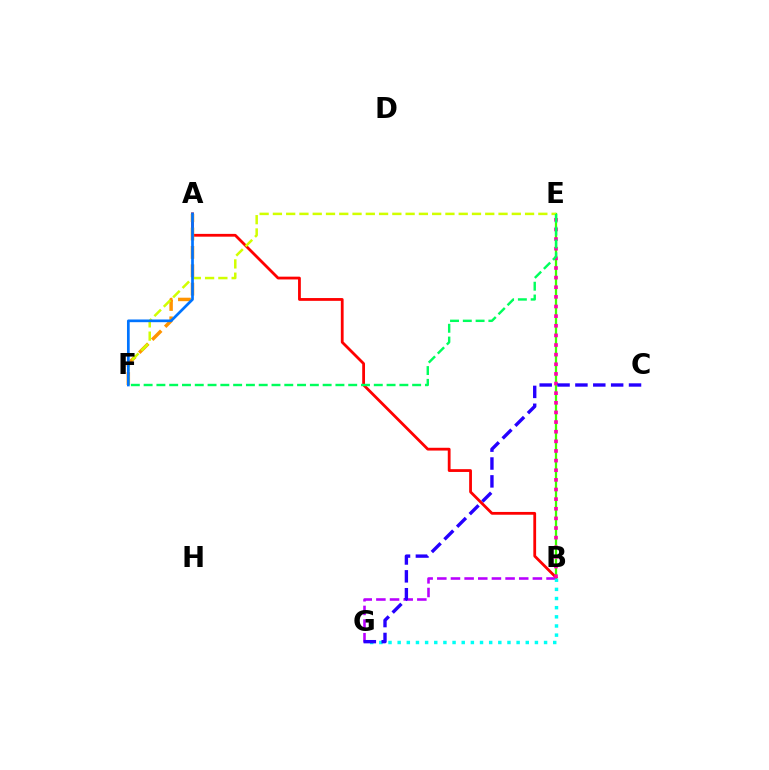{('B', 'E'): [{'color': '#3dff00', 'line_style': 'solid', 'thickness': 1.62}, {'color': '#ff00ac', 'line_style': 'dotted', 'thickness': 2.62}], ('B', 'G'): [{'color': '#b900ff', 'line_style': 'dashed', 'thickness': 1.85}, {'color': '#00fff6', 'line_style': 'dotted', 'thickness': 2.49}], ('A', 'B'): [{'color': '#ff0000', 'line_style': 'solid', 'thickness': 2.01}], ('A', 'F'): [{'color': '#ff9400', 'line_style': 'dashed', 'thickness': 2.5}, {'color': '#0074ff', 'line_style': 'solid', 'thickness': 1.95}], ('C', 'G'): [{'color': '#2500ff', 'line_style': 'dashed', 'thickness': 2.43}], ('E', 'F'): [{'color': '#d1ff00', 'line_style': 'dashed', 'thickness': 1.8}, {'color': '#00ff5c', 'line_style': 'dashed', 'thickness': 1.74}]}